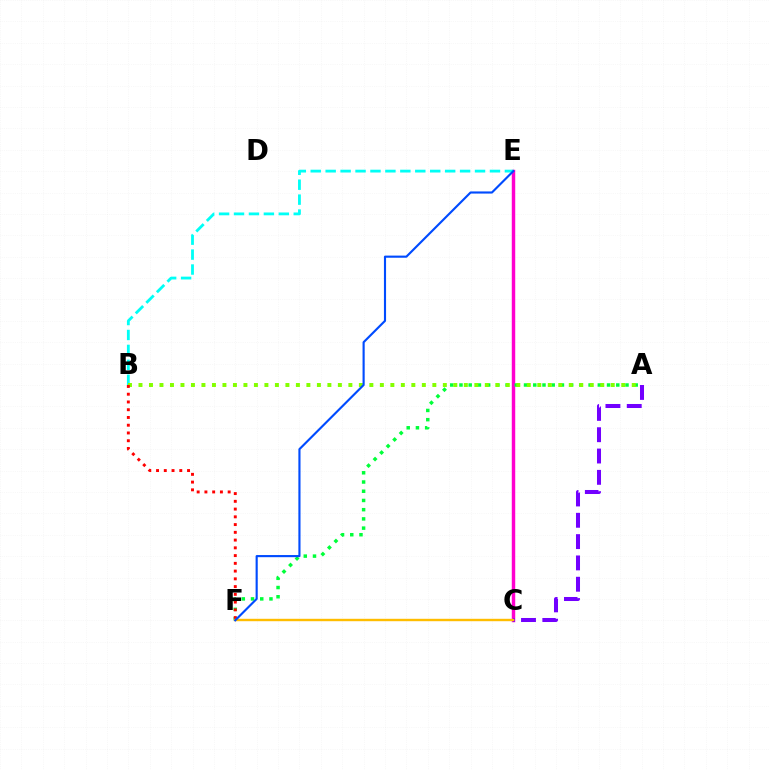{('C', 'E'): [{'color': '#ff00cf', 'line_style': 'solid', 'thickness': 2.48}], ('B', 'E'): [{'color': '#00fff6', 'line_style': 'dashed', 'thickness': 2.03}], ('A', 'F'): [{'color': '#00ff39', 'line_style': 'dotted', 'thickness': 2.51}], ('A', 'B'): [{'color': '#84ff00', 'line_style': 'dotted', 'thickness': 2.85}], ('B', 'F'): [{'color': '#ff0000', 'line_style': 'dotted', 'thickness': 2.11}], ('A', 'C'): [{'color': '#7200ff', 'line_style': 'dashed', 'thickness': 2.9}], ('C', 'F'): [{'color': '#ffbd00', 'line_style': 'solid', 'thickness': 1.73}], ('E', 'F'): [{'color': '#004bff', 'line_style': 'solid', 'thickness': 1.54}]}